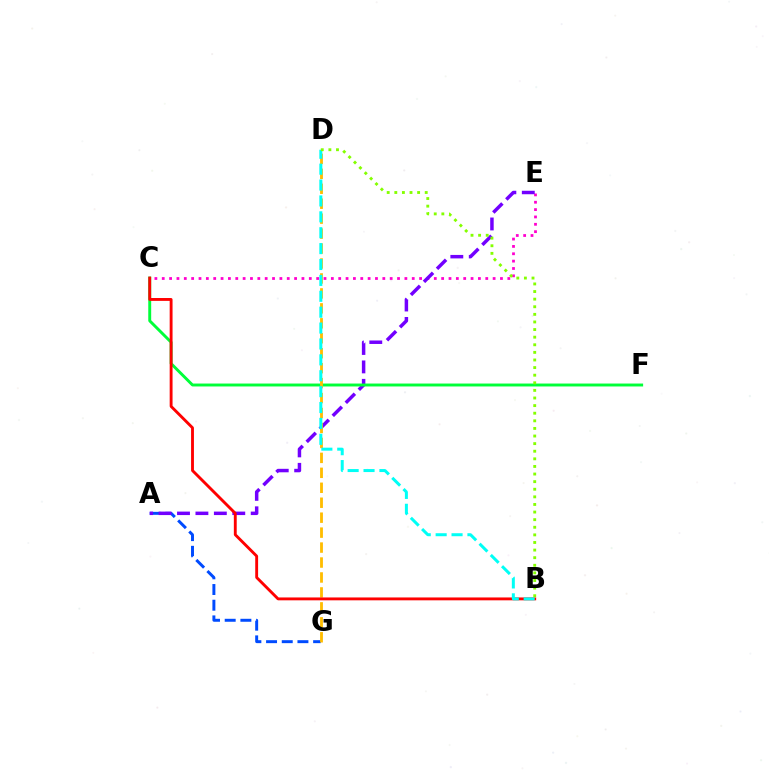{('C', 'E'): [{'color': '#ff00cf', 'line_style': 'dotted', 'thickness': 2.0}], ('A', 'G'): [{'color': '#004bff', 'line_style': 'dashed', 'thickness': 2.13}], ('A', 'E'): [{'color': '#7200ff', 'line_style': 'dashed', 'thickness': 2.5}], ('C', 'F'): [{'color': '#00ff39', 'line_style': 'solid', 'thickness': 2.1}], ('D', 'G'): [{'color': '#ffbd00', 'line_style': 'dashed', 'thickness': 2.03}], ('B', 'C'): [{'color': '#ff0000', 'line_style': 'solid', 'thickness': 2.07}], ('B', 'D'): [{'color': '#00fff6', 'line_style': 'dashed', 'thickness': 2.16}, {'color': '#84ff00', 'line_style': 'dotted', 'thickness': 2.07}]}